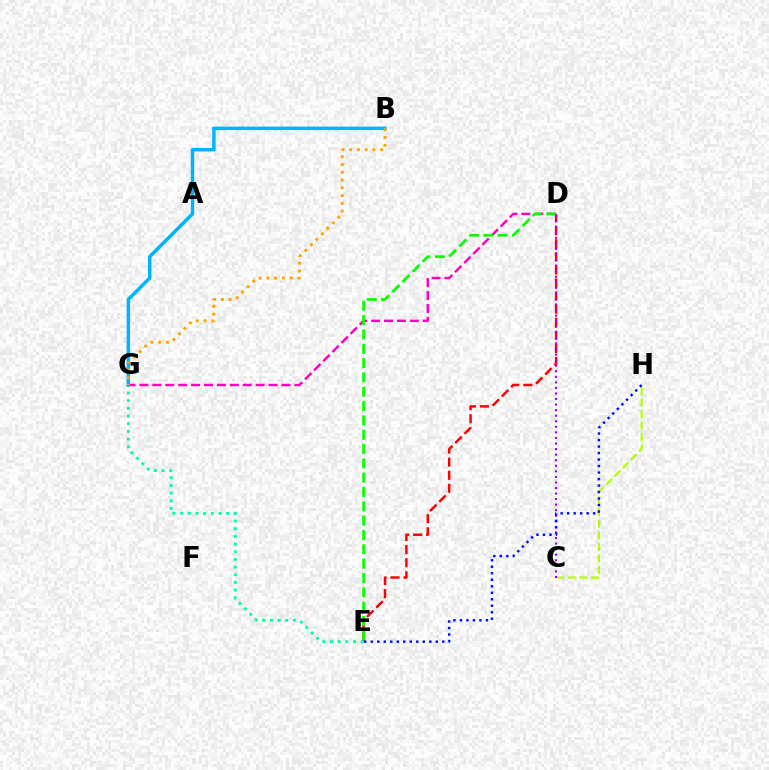{('D', 'E'): [{'color': '#ff0000', 'line_style': 'dashed', 'thickness': 1.78}, {'color': '#08ff00', 'line_style': 'dashed', 'thickness': 1.95}], ('D', 'G'): [{'color': '#ff00bd', 'line_style': 'dashed', 'thickness': 1.75}], ('E', 'G'): [{'color': '#00ff9d', 'line_style': 'dotted', 'thickness': 2.08}], ('B', 'G'): [{'color': '#00b5ff', 'line_style': 'solid', 'thickness': 2.49}, {'color': '#ffa500', 'line_style': 'dotted', 'thickness': 2.11}], ('C', 'H'): [{'color': '#b3ff00', 'line_style': 'dashed', 'thickness': 1.57}], ('C', 'D'): [{'color': '#9b00ff', 'line_style': 'dotted', 'thickness': 1.51}], ('E', 'H'): [{'color': '#0010ff', 'line_style': 'dotted', 'thickness': 1.77}]}